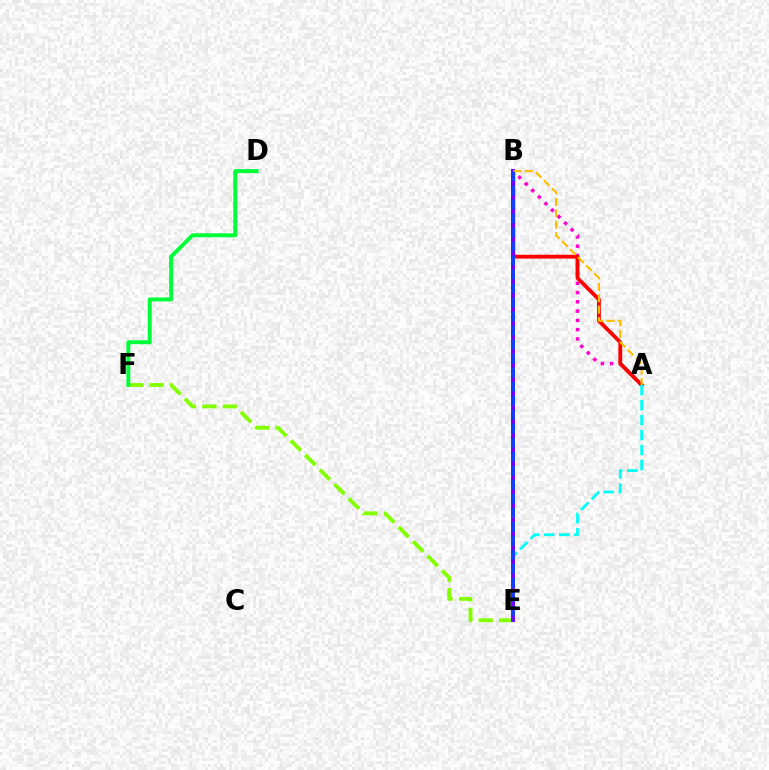{('E', 'F'): [{'color': '#84ff00', 'line_style': 'dashed', 'thickness': 2.79}], ('D', 'F'): [{'color': '#00ff39', 'line_style': 'solid', 'thickness': 2.84}], ('A', 'B'): [{'color': '#ff00cf', 'line_style': 'dotted', 'thickness': 2.52}, {'color': '#ff0000', 'line_style': 'solid', 'thickness': 2.76}, {'color': '#ffbd00', 'line_style': 'dashed', 'thickness': 1.55}], ('A', 'E'): [{'color': '#00fff6', 'line_style': 'dashed', 'thickness': 2.03}], ('B', 'E'): [{'color': '#7200ff', 'line_style': 'solid', 'thickness': 2.82}, {'color': '#004bff', 'line_style': 'dashed', 'thickness': 1.9}]}